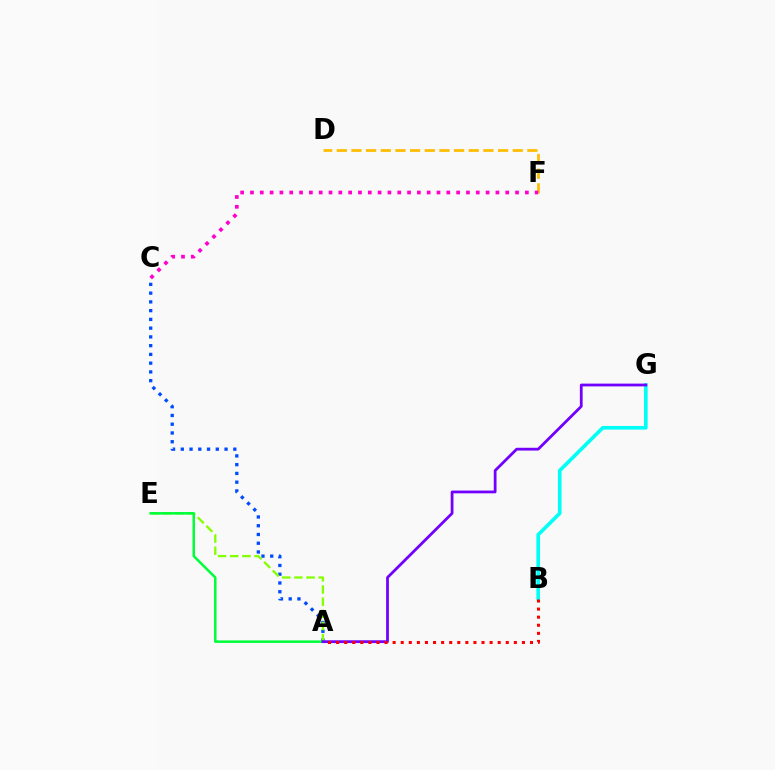{('B', 'G'): [{'color': '#00fff6', 'line_style': 'solid', 'thickness': 2.61}], ('A', 'C'): [{'color': '#004bff', 'line_style': 'dotted', 'thickness': 2.38}], ('D', 'F'): [{'color': '#ffbd00', 'line_style': 'dashed', 'thickness': 1.99}], ('A', 'E'): [{'color': '#84ff00', 'line_style': 'dashed', 'thickness': 1.65}, {'color': '#00ff39', 'line_style': 'solid', 'thickness': 1.82}], ('C', 'F'): [{'color': '#ff00cf', 'line_style': 'dotted', 'thickness': 2.67}], ('A', 'G'): [{'color': '#7200ff', 'line_style': 'solid', 'thickness': 2.0}], ('A', 'B'): [{'color': '#ff0000', 'line_style': 'dotted', 'thickness': 2.2}]}